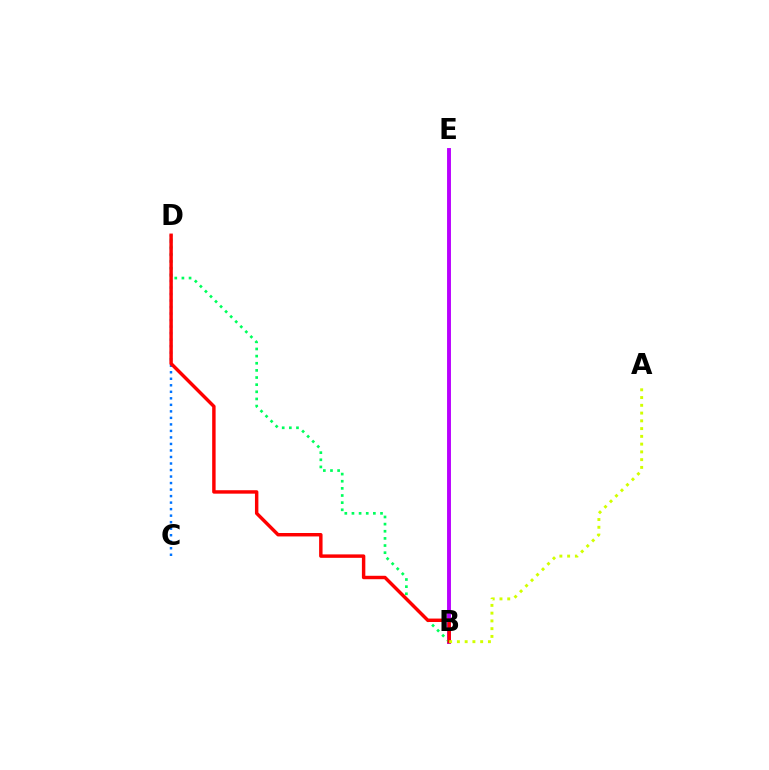{('C', 'D'): [{'color': '#0074ff', 'line_style': 'dotted', 'thickness': 1.77}], ('B', 'E'): [{'color': '#b900ff', 'line_style': 'solid', 'thickness': 2.81}], ('B', 'D'): [{'color': '#00ff5c', 'line_style': 'dotted', 'thickness': 1.94}, {'color': '#ff0000', 'line_style': 'solid', 'thickness': 2.48}], ('A', 'B'): [{'color': '#d1ff00', 'line_style': 'dotted', 'thickness': 2.11}]}